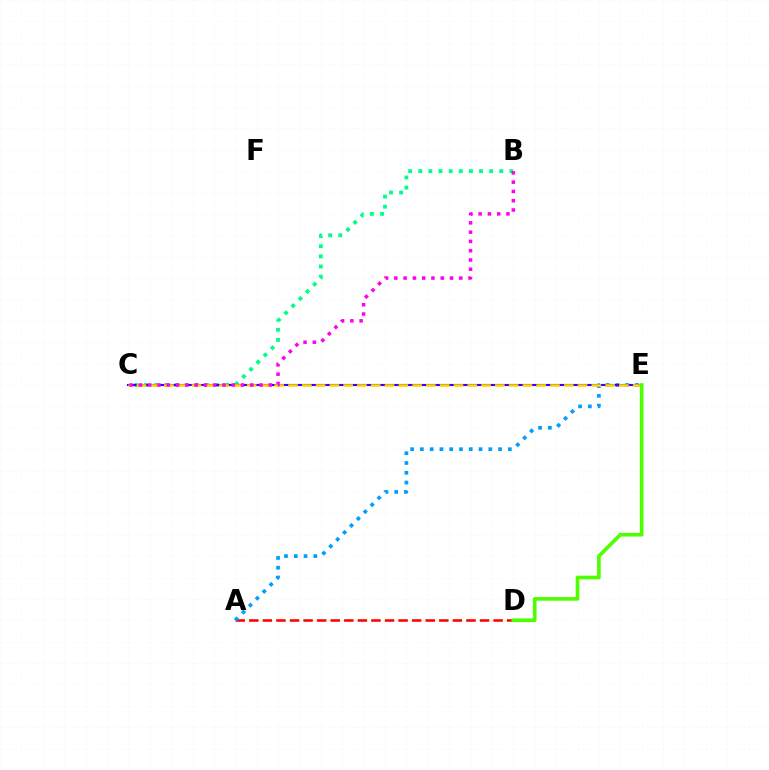{('A', 'D'): [{'color': '#ff0000', 'line_style': 'dashed', 'thickness': 1.84}], ('B', 'C'): [{'color': '#00ff86', 'line_style': 'dotted', 'thickness': 2.75}, {'color': '#ff00ed', 'line_style': 'dotted', 'thickness': 2.52}], ('A', 'E'): [{'color': '#009eff', 'line_style': 'dotted', 'thickness': 2.66}], ('C', 'E'): [{'color': '#3700ff', 'line_style': 'solid', 'thickness': 1.53}, {'color': '#ffd500', 'line_style': 'dashed', 'thickness': 1.87}], ('D', 'E'): [{'color': '#4fff00', 'line_style': 'solid', 'thickness': 2.63}]}